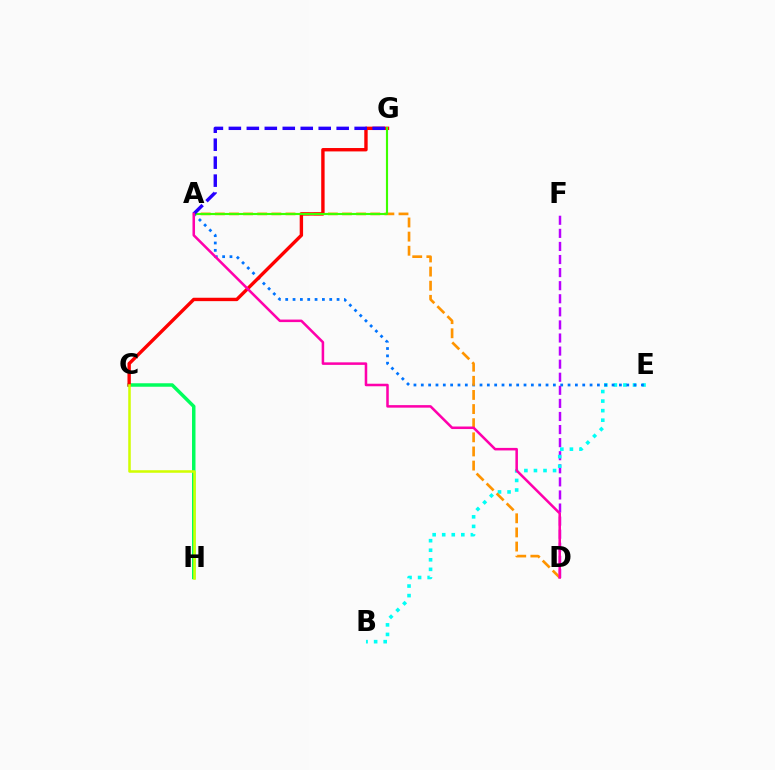{('D', 'F'): [{'color': '#b900ff', 'line_style': 'dashed', 'thickness': 1.78}], ('C', 'H'): [{'color': '#00ff5c', 'line_style': 'solid', 'thickness': 2.5}, {'color': '#d1ff00', 'line_style': 'solid', 'thickness': 1.82}], ('B', 'E'): [{'color': '#00fff6', 'line_style': 'dotted', 'thickness': 2.6}], ('A', 'E'): [{'color': '#0074ff', 'line_style': 'dotted', 'thickness': 1.99}], ('A', 'D'): [{'color': '#ff9400', 'line_style': 'dashed', 'thickness': 1.92}, {'color': '#ff00ac', 'line_style': 'solid', 'thickness': 1.83}], ('C', 'G'): [{'color': '#ff0000', 'line_style': 'solid', 'thickness': 2.44}], ('A', 'G'): [{'color': '#3dff00', 'line_style': 'solid', 'thickness': 1.54}, {'color': '#2500ff', 'line_style': 'dashed', 'thickness': 2.44}]}